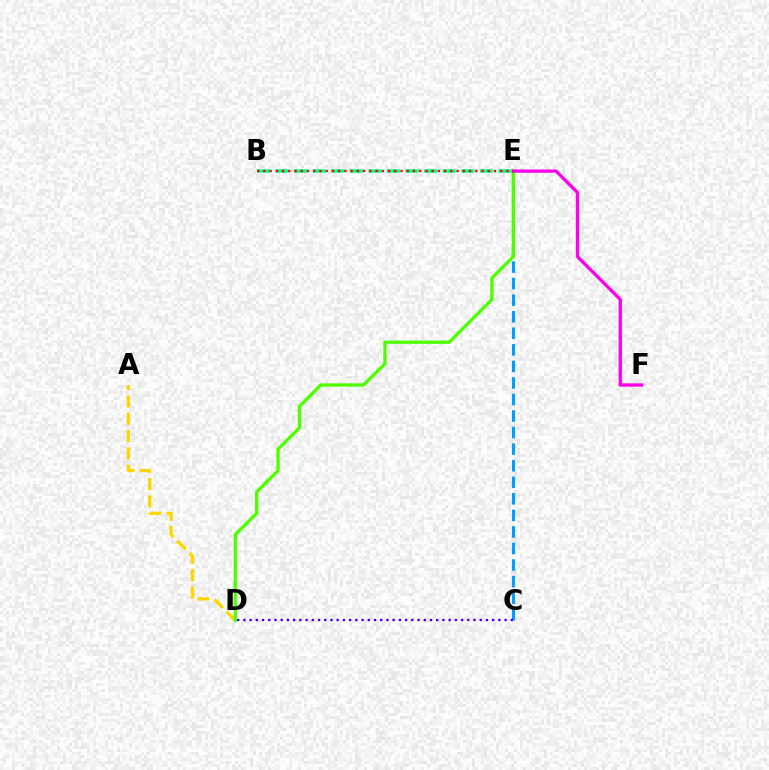{('A', 'D'): [{'color': '#ffd500', 'line_style': 'dashed', 'thickness': 2.36}], ('C', 'E'): [{'color': '#009eff', 'line_style': 'dashed', 'thickness': 2.25}], ('D', 'E'): [{'color': '#4fff00', 'line_style': 'solid', 'thickness': 2.39}], ('E', 'F'): [{'color': '#ff00ed', 'line_style': 'solid', 'thickness': 2.39}], ('C', 'D'): [{'color': '#3700ff', 'line_style': 'dotted', 'thickness': 1.69}], ('B', 'E'): [{'color': '#00ff86', 'line_style': 'dashed', 'thickness': 2.52}, {'color': '#ff0000', 'line_style': 'dotted', 'thickness': 1.69}]}